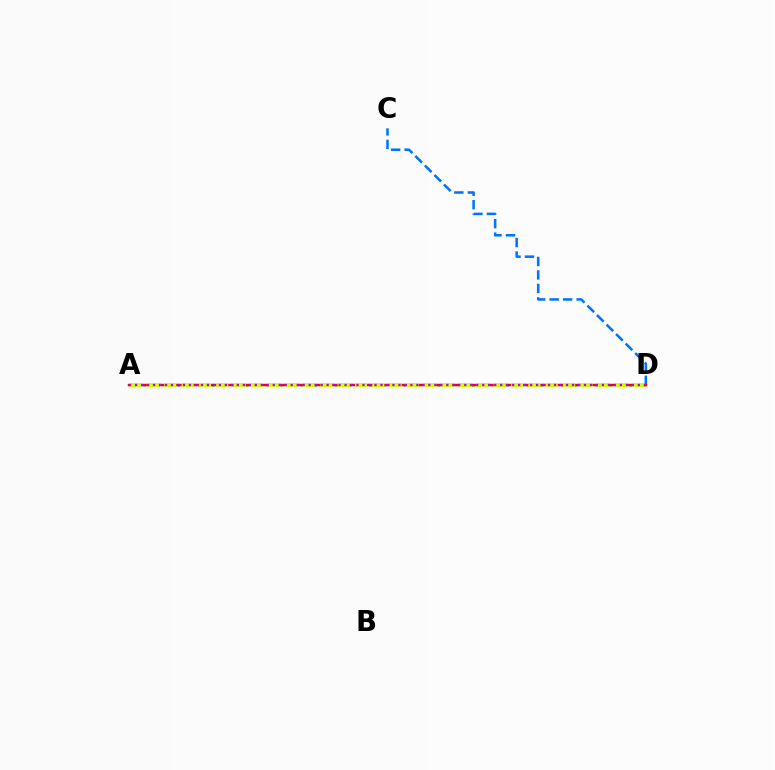{('A', 'D'): [{'color': '#00ff5c', 'line_style': 'dotted', 'thickness': 1.86}, {'color': '#ff0000', 'line_style': 'solid', 'thickness': 1.77}, {'color': '#d1ff00', 'line_style': 'dashed', 'thickness': 2.36}, {'color': '#b900ff', 'line_style': 'dotted', 'thickness': 1.63}], ('C', 'D'): [{'color': '#0074ff', 'line_style': 'dashed', 'thickness': 1.83}]}